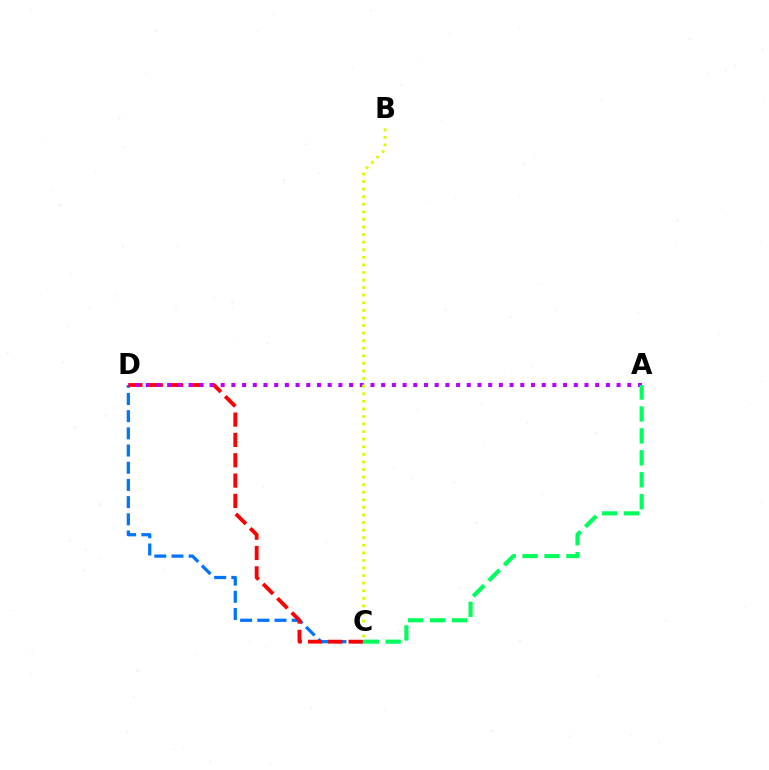{('C', 'D'): [{'color': '#0074ff', 'line_style': 'dashed', 'thickness': 2.34}, {'color': '#ff0000', 'line_style': 'dashed', 'thickness': 2.76}], ('A', 'D'): [{'color': '#b900ff', 'line_style': 'dotted', 'thickness': 2.91}], ('A', 'C'): [{'color': '#00ff5c', 'line_style': 'dashed', 'thickness': 2.98}], ('B', 'C'): [{'color': '#d1ff00', 'line_style': 'dotted', 'thickness': 2.06}]}